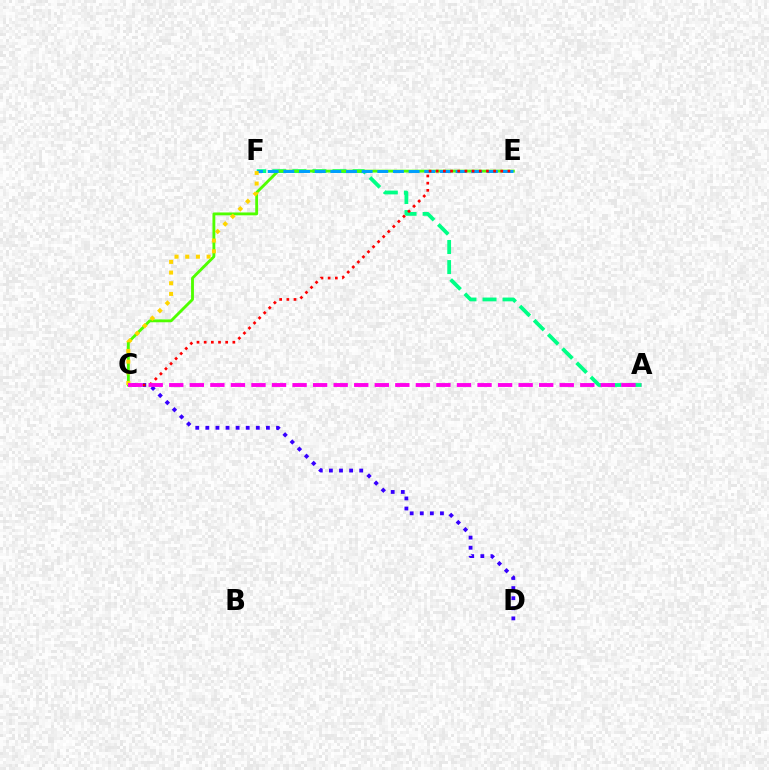{('A', 'F'): [{'color': '#00ff86', 'line_style': 'dashed', 'thickness': 2.73}], ('C', 'E'): [{'color': '#4fff00', 'line_style': 'solid', 'thickness': 2.06}, {'color': '#ff0000', 'line_style': 'dotted', 'thickness': 1.95}], ('C', 'D'): [{'color': '#3700ff', 'line_style': 'dotted', 'thickness': 2.74}], ('E', 'F'): [{'color': '#009eff', 'line_style': 'dashed', 'thickness': 2.13}], ('C', 'F'): [{'color': '#ffd500', 'line_style': 'dotted', 'thickness': 2.9}], ('A', 'C'): [{'color': '#ff00ed', 'line_style': 'dashed', 'thickness': 2.79}]}